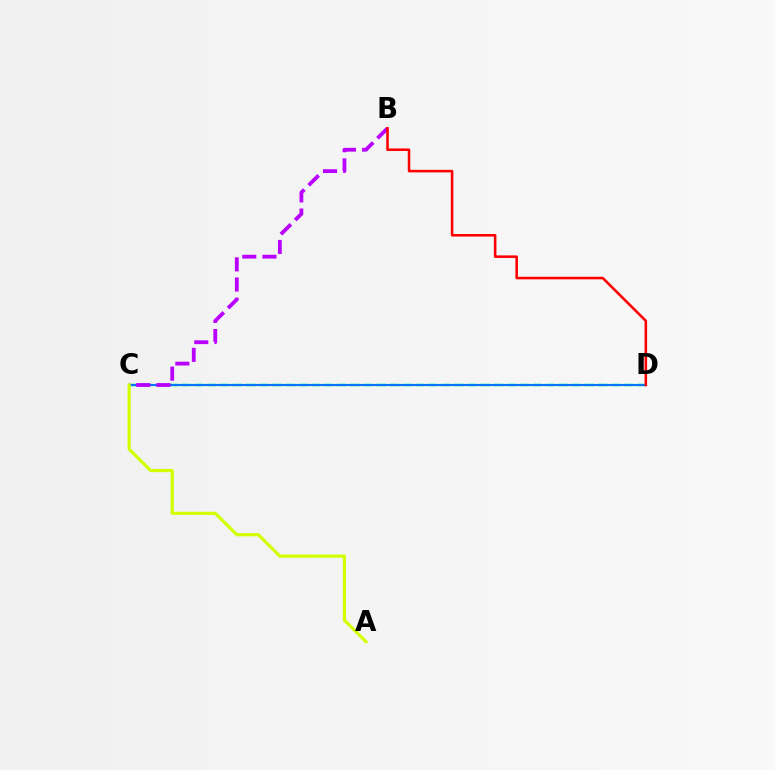{('C', 'D'): [{'color': '#00ff5c', 'line_style': 'dashed', 'thickness': 1.77}, {'color': '#0074ff', 'line_style': 'solid', 'thickness': 1.51}], ('B', 'C'): [{'color': '#b900ff', 'line_style': 'dashed', 'thickness': 2.74}], ('A', 'C'): [{'color': '#d1ff00', 'line_style': 'solid', 'thickness': 2.29}], ('B', 'D'): [{'color': '#ff0000', 'line_style': 'solid', 'thickness': 1.84}]}